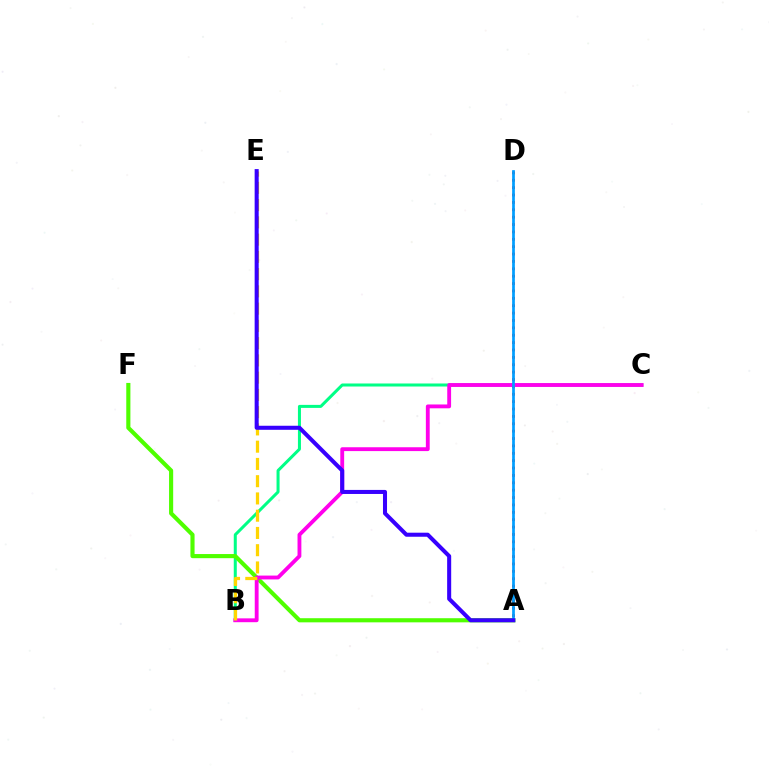{('B', 'C'): [{'color': '#00ff86', 'line_style': 'solid', 'thickness': 2.18}, {'color': '#ff00ed', 'line_style': 'solid', 'thickness': 2.77}], ('A', 'D'): [{'color': '#ff0000', 'line_style': 'dotted', 'thickness': 2.0}, {'color': '#009eff', 'line_style': 'solid', 'thickness': 1.96}], ('A', 'F'): [{'color': '#4fff00', 'line_style': 'solid', 'thickness': 2.97}], ('B', 'E'): [{'color': '#ffd500', 'line_style': 'dashed', 'thickness': 2.34}], ('A', 'E'): [{'color': '#3700ff', 'line_style': 'solid', 'thickness': 2.91}]}